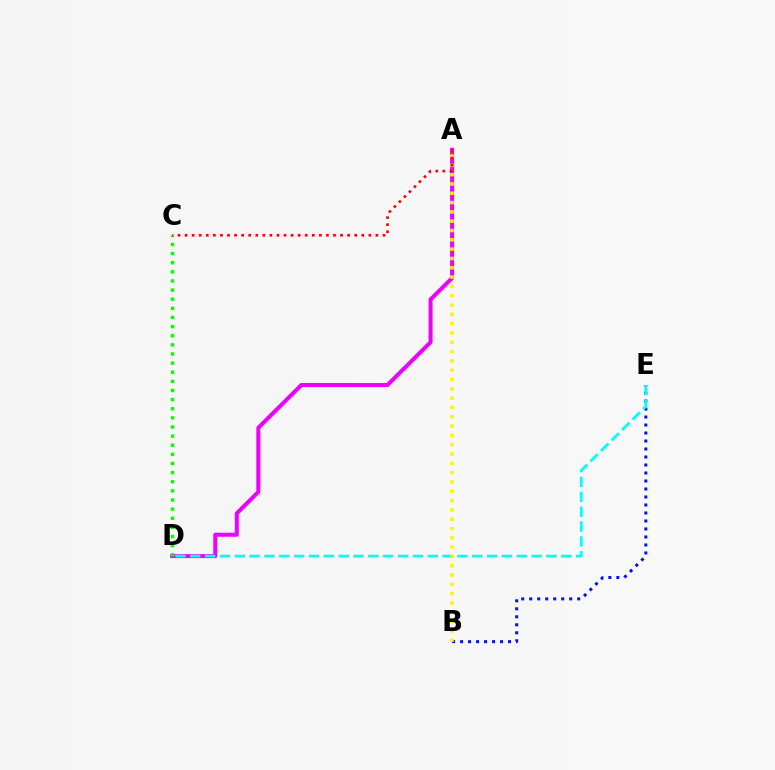{('B', 'E'): [{'color': '#0010ff', 'line_style': 'dotted', 'thickness': 2.17}], ('A', 'D'): [{'color': '#ee00ff', 'line_style': 'solid', 'thickness': 2.89}], ('C', 'D'): [{'color': '#08ff00', 'line_style': 'dotted', 'thickness': 2.48}], ('D', 'E'): [{'color': '#00fff6', 'line_style': 'dashed', 'thickness': 2.02}], ('A', 'B'): [{'color': '#fcf500', 'line_style': 'dotted', 'thickness': 2.53}], ('A', 'C'): [{'color': '#ff0000', 'line_style': 'dotted', 'thickness': 1.92}]}